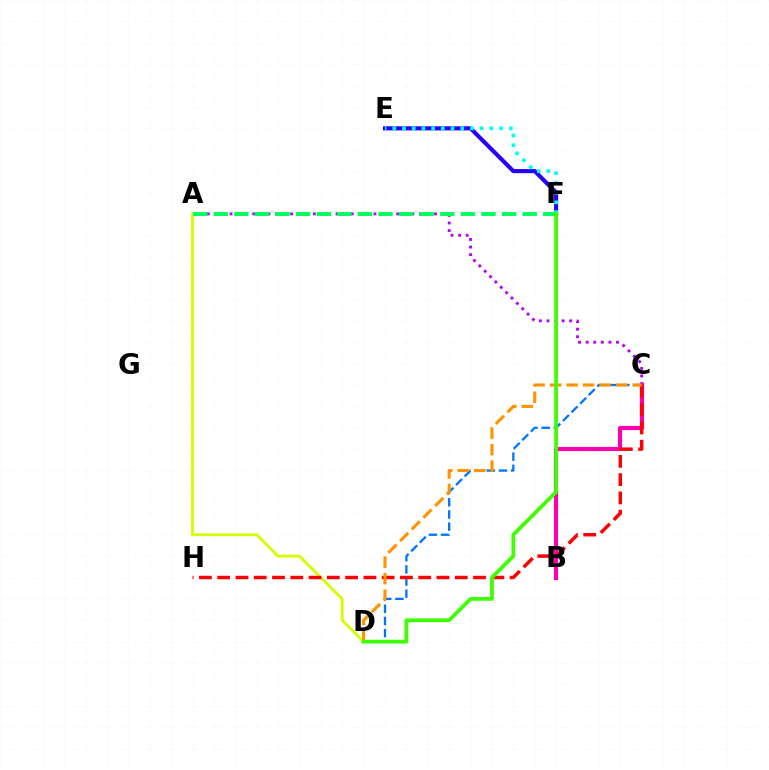{('E', 'F'): [{'color': '#2500ff', 'line_style': 'solid', 'thickness': 2.95}, {'color': '#00fff6', 'line_style': 'dotted', 'thickness': 2.64}], ('A', 'C'): [{'color': '#b900ff', 'line_style': 'dotted', 'thickness': 2.06}], ('A', 'D'): [{'color': '#d1ff00', 'line_style': 'solid', 'thickness': 2.03}], ('C', 'D'): [{'color': '#0074ff', 'line_style': 'dashed', 'thickness': 1.65}, {'color': '#ff9400', 'line_style': 'dashed', 'thickness': 2.25}], ('B', 'C'): [{'color': '#ff00ac', 'line_style': 'solid', 'thickness': 2.99}], ('C', 'H'): [{'color': '#ff0000', 'line_style': 'dashed', 'thickness': 2.48}], ('A', 'F'): [{'color': '#00ff5c', 'line_style': 'dashed', 'thickness': 2.8}], ('D', 'F'): [{'color': '#3dff00', 'line_style': 'solid', 'thickness': 2.7}]}